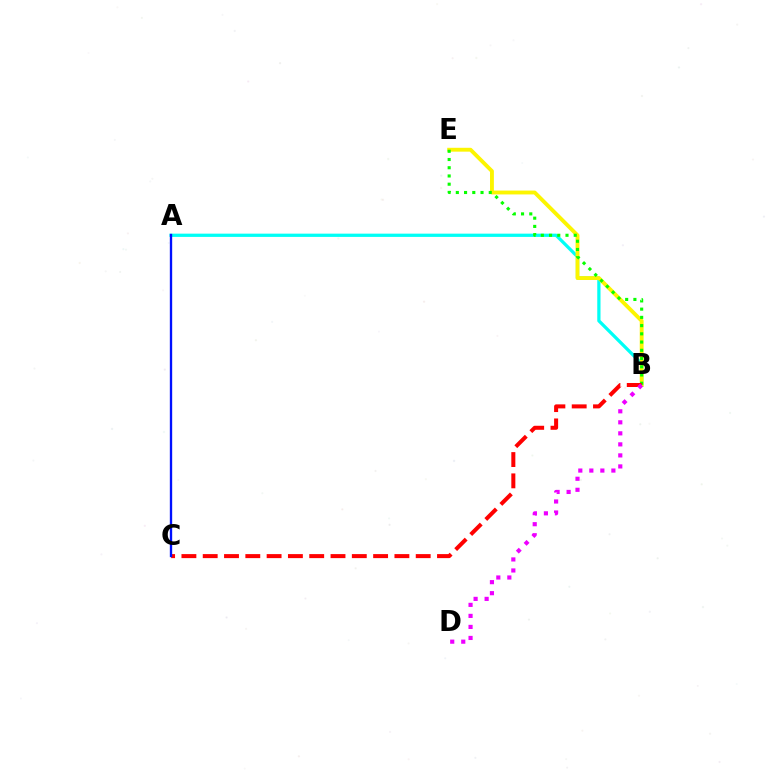{('A', 'B'): [{'color': '#00fff6', 'line_style': 'solid', 'thickness': 2.34}], ('B', 'E'): [{'color': '#fcf500', 'line_style': 'solid', 'thickness': 2.78}, {'color': '#08ff00', 'line_style': 'dotted', 'thickness': 2.24}], ('B', 'C'): [{'color': '#ff0000', 'line_style': 'dashed', 'thickness': 2.89}], ('B', 'D'): [{'color': '#ee00ff', 'line_style': 'dotted', 'thickness': 3.0}], ('A', 'C'): [{'color': '#0010ff', 'line_style': 'solid', 'thickness': 1.69}]}